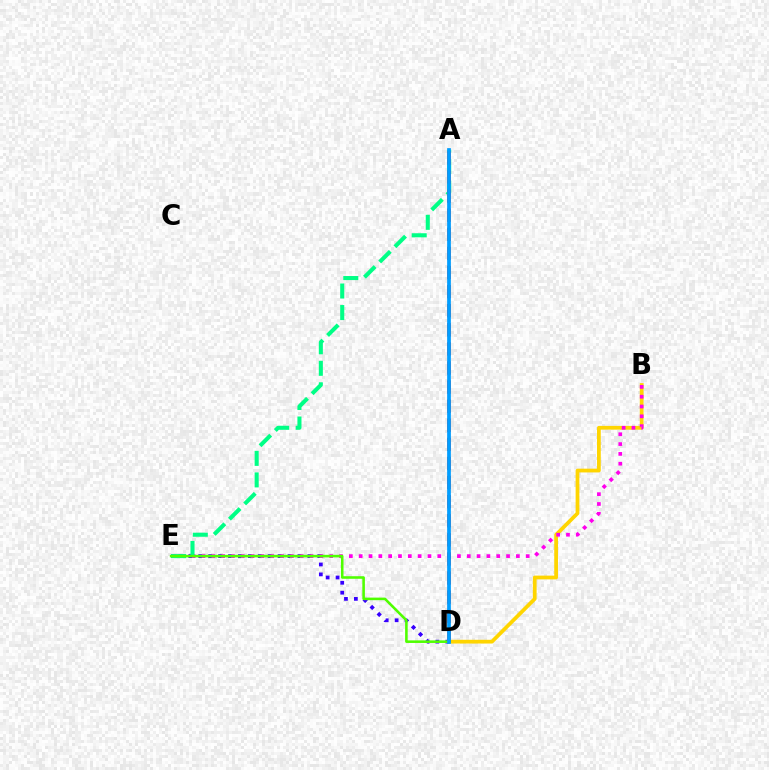{('B', 'D'): [{'color': '#ffd500', 'line_style': 'solid', 'thickness': 2.7}], ('D', 'E'): [{'color': '#3700ff', 'line_style': 'dotted', 'thickness': 2.7}, {'color': '#4fff00', 'line_style': 'solid', 'thickness': 1.85}], ('B', 'E'): [{'color': '#ff00ed', 'line_style': 'dotted', 'thickness': 2.67}], ('A', 'E'): [{'color': '#00ff86', 'line_style': 'dashed', 'thickness': 2.93}], ('A', 'D'): [{'color': '#ff0000', 'line_style': 'dashed', 'thickness': 2.59}, {'color': '#009eff', 'line_style': 'solid', 'thickness': 2.68}]}